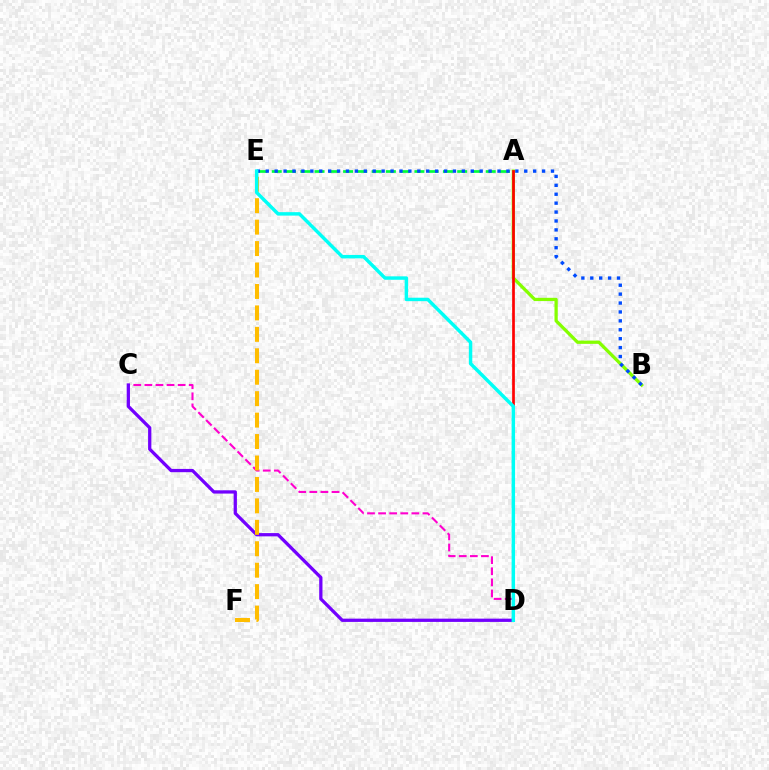{('A', 'B'): [{'color': '#84ff00', 'line_style': 'solid', 'thickness': 2.34}], ('C', 'D'): [{'color': '#ff00cf', 'line_style': 'dashed', 'thickness': 1.51}, {'color': '#7200ff', 'line_style': 'solid', 'thickness': 2.35}], ('A', 'D'): [{'color': '#ff0000', 'line_style': 'solid', 'thickness': 1.94}], ('A', 'E'): [{'color': '#00ff39', 'line_style': 'dashed', 'thickness': 1.94}], ('E', 'F'): [{'color': '#ffbd00', 'line_style': 'dashed', 'thickness': 2.91}], ('B', 'E'): [{'color': '#004bff', 'line_style': 'dotted', 'thickness': 2.42}], ('D', 'E'): [{'color': '#00fff6', 'line_style': 'solid', 'thickness': 2.48}]}